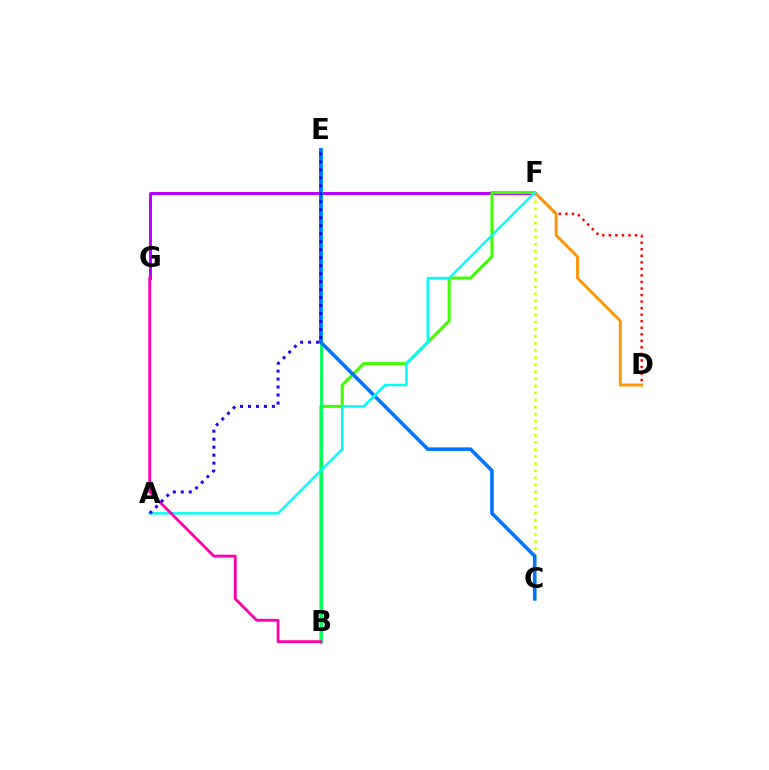{('D', 'F'): [{'color': '#ff0000', 'line_style': 'dotted', 'thickness': 1.78}, {'color': '#ff9400', 'line_style': 'solid', 'thickness': 2.07}], ('C', 'F'): [{'color': '#d1ff00', 'line_style': 'dotted', 'thickness': 1.92}], ('F', 'G'): [{'color': '#b900ff', 'line_style': 'solid', 'thickness': 2.15}], ('B', 'F'): [{'color': '#3dff00', 'line_style': 'solid', 'thickness': 2.16}], ('B', 'E'): [{'color': '#00ff5c', 'line_style': 'solid', 'thickness': 2.08}], ('C', 'E'): [{'color': '#0074ff', 'line_style': 'solid', 'thickness': 2.58}], ('A', 'F'): [{'color': '#00fff6', 'line_style': 'solid', 'thickness': 1.76}], ('B', 'G'): [{'color': '#ff00ac', 'line_style': 'solid', 'thickness': 2.04}], ('A', 'E'): [{'color': '#2500ff', 'line_style': 'dotted', 'thickness': 2.17}]}